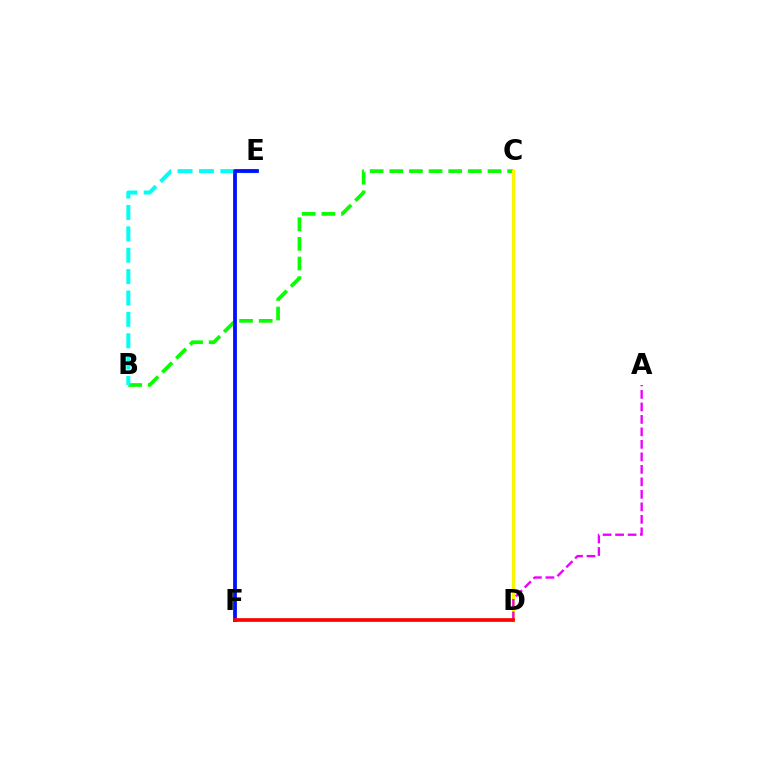{('B', 'C'): [{'color': '#08ff00', 'line_style': 'dashed', 'thickness': 2.67}], ('B', 'E'): [{'color': '#00fff6', 'line_style': 'dashed', 'thickness': 2.9}], ('C', 'D'): [{'color': '#fcf500', 'line_style': 'solid', 'thickness': 2.26}], ('E', 'F'): [{'color': '#0010ff', 'line_style': 'solid', 'thickness': 2.72}], ('A', 'D'): [{'color': '#ee00ff', 'line_style': 'dashed', 'thickness': 1.7}], ('D', 'F'): [{'color': '#ff0000', 'line_style': 'solid', 'thickness': 2.65}]}